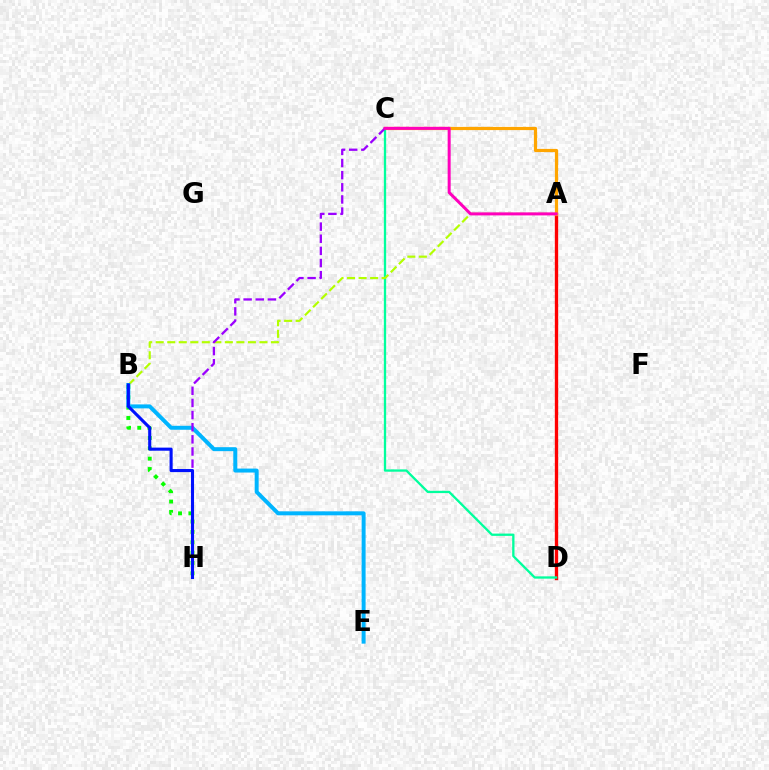{('B', 'H'): [{'color': '#08ff00', 'line_style': 'dotted', 'thickness': 2.81}, {'color': '#0010ff', 'line_style': 'solid', 'thickness': 2.22}], ('A', 'D'): [{'color': '#ff0000', 'line_style': 'solid', 'thickness': 2.41}], ('A', 'C'): [{'color': '#ffa500', 'line_style': 'solid', 'thickness': 2.3}, {'color': '#ff00bd', 'line_style': 'solid', 'thickness': 2.17}], ('C', 'D'): [{'color': '#00ff9d', 'line_style': 'solid', 'thickness': 1.66}], ('A', 'B'): [{'color': '#b3ff00', 'line_style': 'dashed', 'thickness': 1.57}], ('B', 'E'): [{'color': '#00b5ff', 'line_style': 'solid', 'thickness': 2.86}], ('C', 'H'): [{'color': '#9b00ff', 'line_style': 'dashed', 'thickness': 1.65}]}